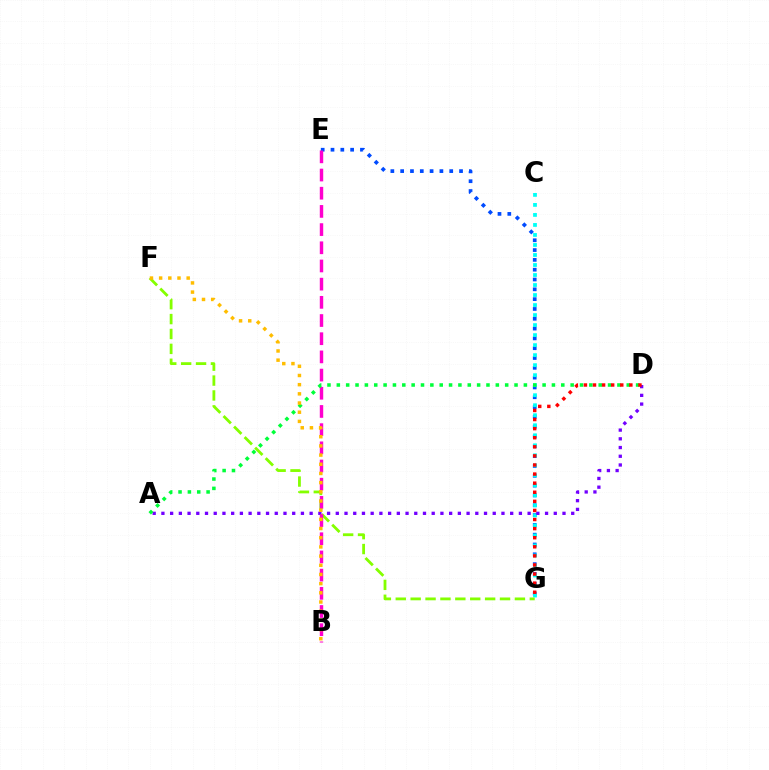{('E', 'G'): [{'color': '#004bff', 'line_style': 'dotted', 'thickness': 2.67}], ('C', 'G'): [{'color': '#00fff6', 'line_style': 'dotted', 'thickness': 2.72}], ('A', 'D'): [{'color': '#7200ff', 'line_style': 'dotted', 'thickness': 2.37}, {'color': '#00ff39', 'line_style': 'dotted', 'thickness': 2.54}], ('F', 'G'): [{'color': '#84ff00', 'line_style': 'dashed', 'thickness': 2.02}], ('B', 'E'): [{'color': '#ff00cf', 'line_style': 'dashed', 'thickness': 2.47}], ('B', 'F'): [{'color': '#ffbd00', 'line_style': 'dotted', 'thickness': 2.49}], ('D', 'G'): [{'color': '#ff0000', 'line_style': 'dotted', 'thickness': 2.47}]}